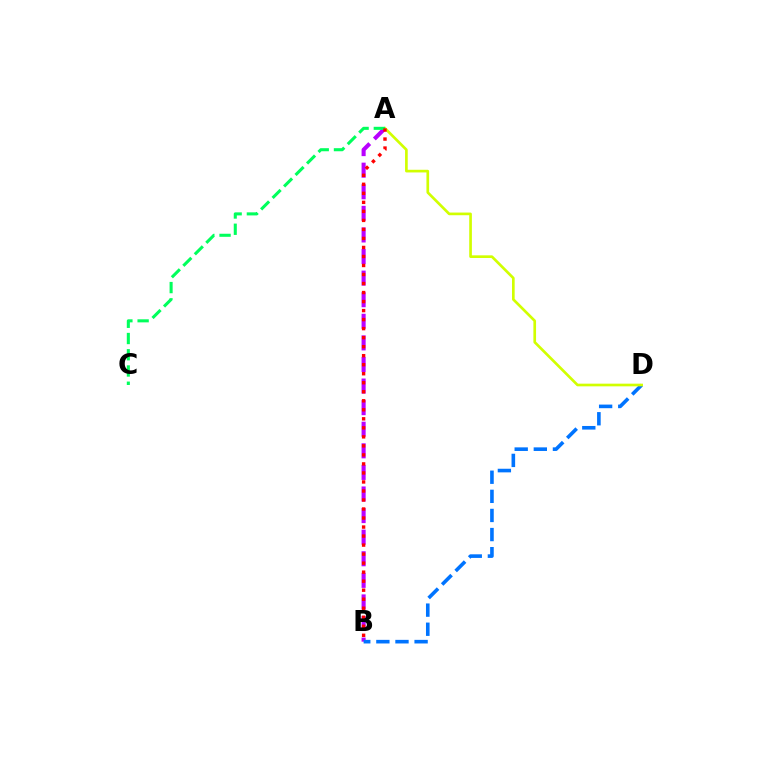{('A', 'B'): [{'color': '#b900ff', 'line_style': 'dashed', 'thickness': 2.93}, {'color': '#ff0000', 'line_style': 'dotted', 'thickness': 2.45}], ('B', 'D'): [{'color': '#0074ff', 'line_style': 'dashed', 'thickness': 2.6}], ('A', 'D'): [{'color': '#d1ff00', 'line_style': 'solid', 'thickness': 1.92}], ('A', 'C'): [{'color': '#00ff5c', 'line_style': 'dashed', 'thickness': 2.21}]}